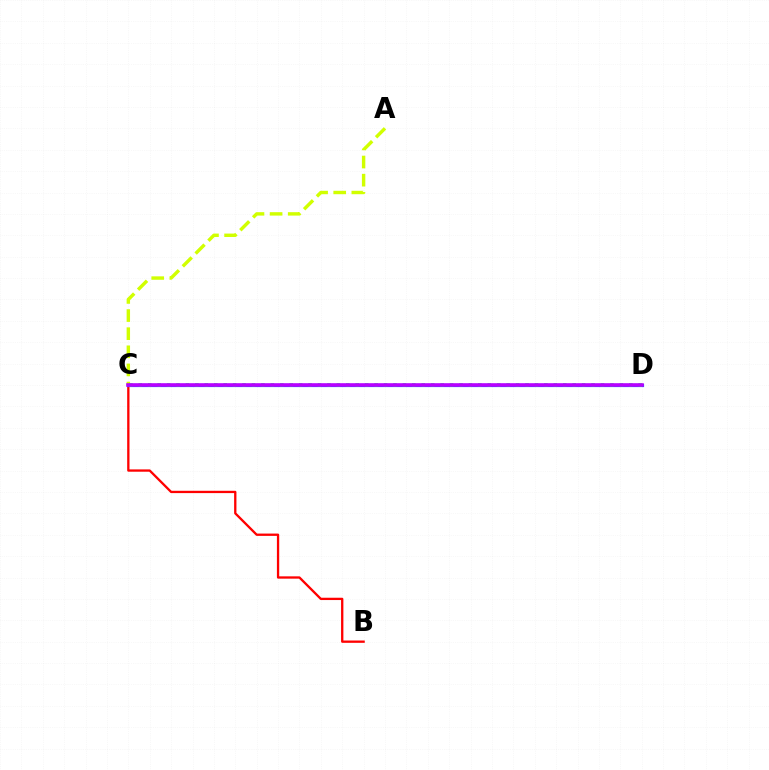{('A', 'C'): [{'color': '#d1ff00', 'line_style': 'dashed', 'thickness': 2.46}], ('B', 'C'): [{'color': '#ff0000', 'line_style': 'solid', 'thickness': 1.66}], ('C', 'D'): [{'color': '#0074ff', 'line_style': 'solid', 'thickness': 2.29}, {'color': '#00ff5c', 'line_style': 'dotted', 'thickness': 2.56}, {'color': '#b900ff', 'line_style': 'solid', 'thickness': 2.58}]}